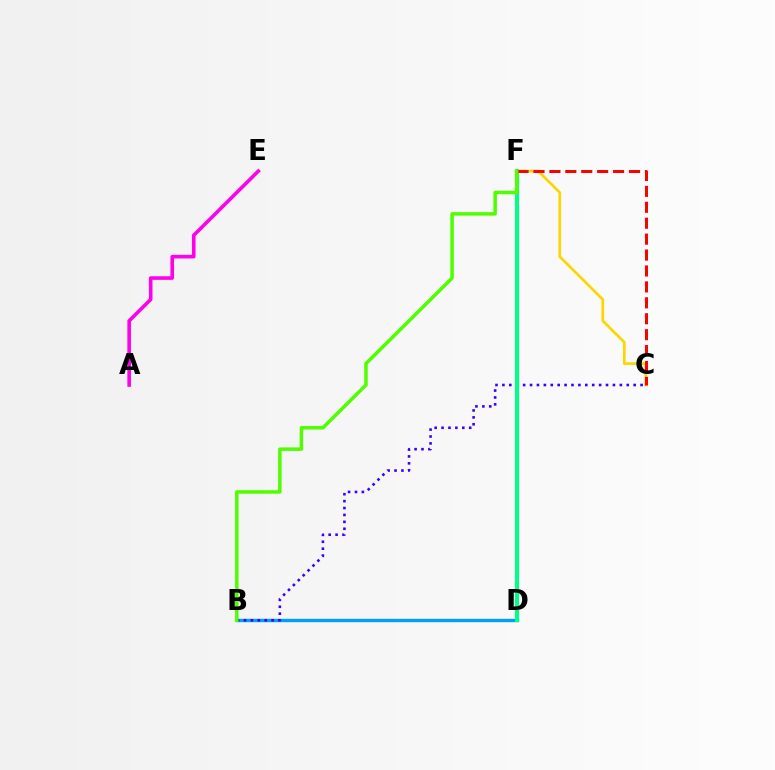{('B', 'D'): [{'color': '#009eff', 'line_style': 'solid', 'thickness': 2.43}], ('C', 'F'): [{'color': '#ffd500', 'line_style': 'solid', 'thickness': 1.94}, {'color': '#ff0000', 'line_style': 'dashed', 'thickness': 2.16}], ('B', 'C'): [{'color': '#3700ff', 'line_style': 'dotted', 'thickness': 1.88}], ('D', 'F'): [{'color': '#00ff86', 'line_style': 'solid', 'thickness': 2.95}], ('B', 'F'): [{'color': '#4fff00', 'line_style': 'solid', 'thickness': 2.52}], ('A', 'E'): [{'color': '#ff00ed', 'line_style': 'solid', 'thickness': 2.59}]}